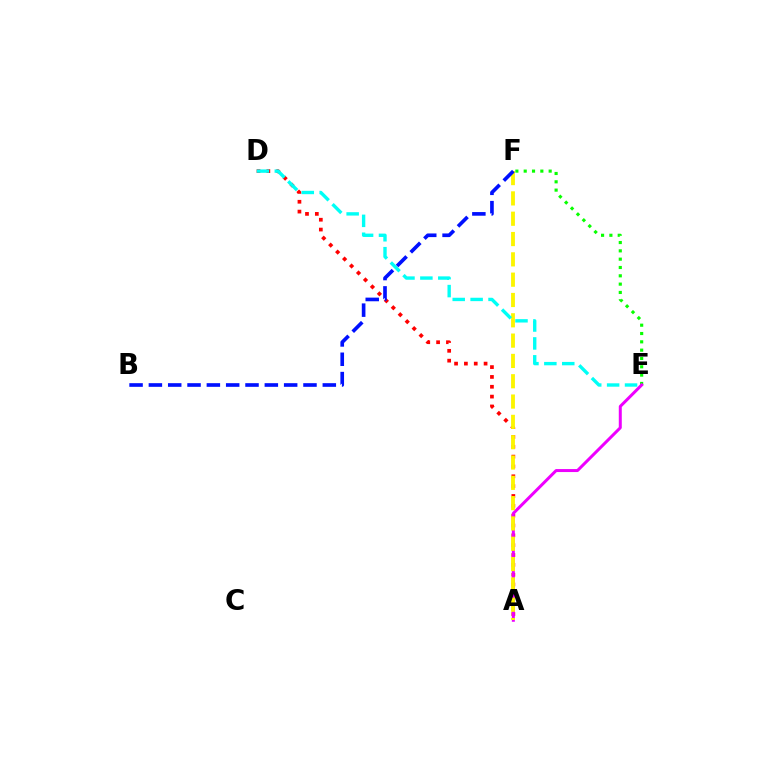{('A', 'D'): [{'color': '#ff0000', 'line_style': 'dotted', 'thickness': 2.67}], ('E', 'F'): [{'color': '#08ff00', 'line_style': 'dotted', 'thickness': 2.26}], ('A', 'E'): [{'color': '#ee00ff', 'line_style': 'solid', 'thickness': 2.16}], ('A', 'F'): [{'color': '#fcf500', 'line_style': 'dashed', 'thickness': 2.76}], ('D', 'E'): [{'color': '#00fff6', 'line_style': 'dashed', 'thickness': 2.43}], ('B', 'F'): [{'color': '#0010ff', 'line_style': 'dashed', 'thickness': 2.63}]}